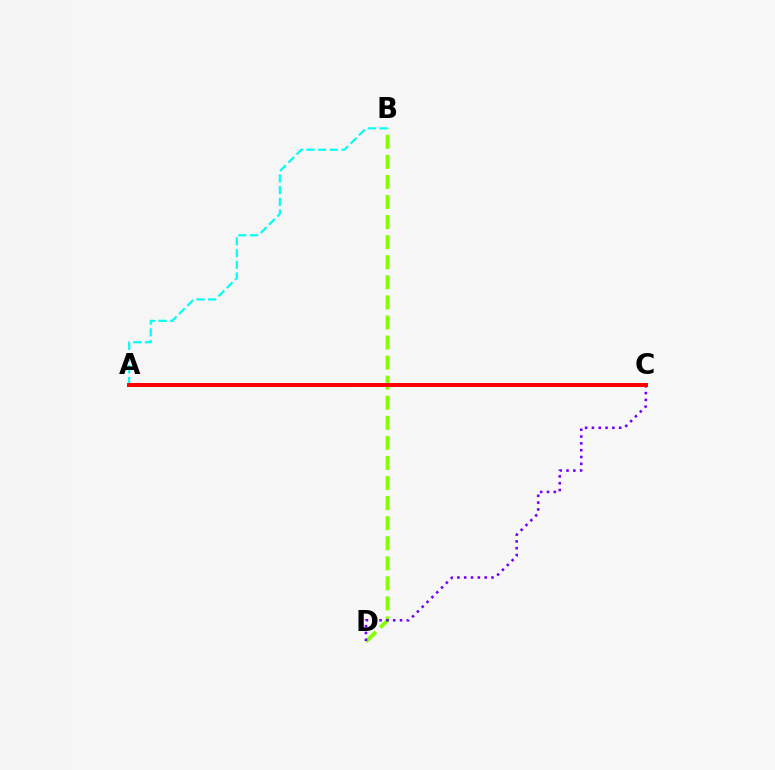{('B', 'D'): [{'color': '#84ff00', 'line_style': 'dashed', 'thickness': 2.73}], ('C', 'D'): [{'color': '#7200ff', 'line_style': 'dotted', 'thickness': 1.85}], ('A', 'B'): [{'color': '#00fff6', 'line_style': 'dashed', 'thickness': 1.59}], ('A', 'C'): [{'color': '#ff0000', 'line_style': 'solid', 'thickness': 2.85}]}